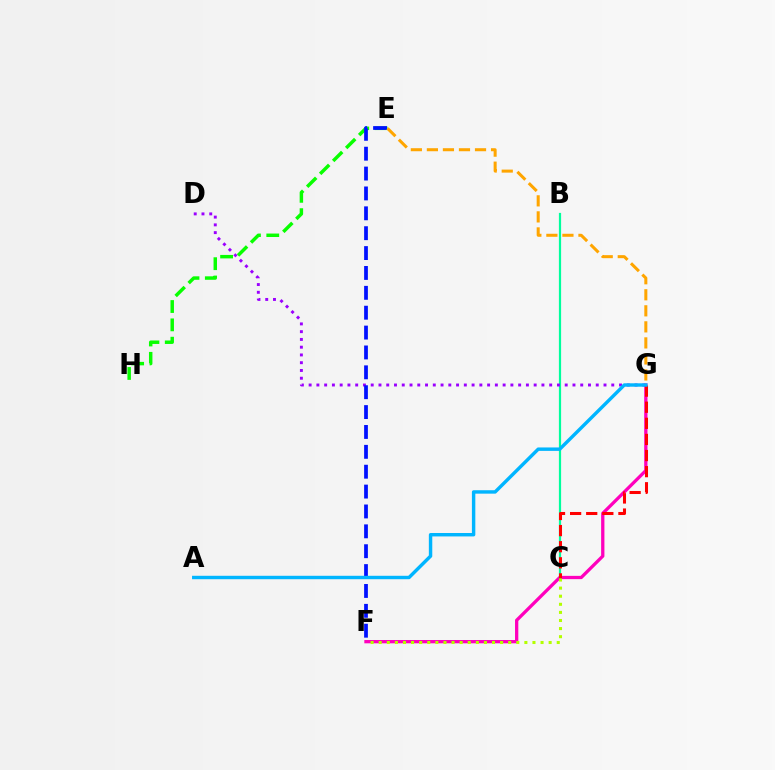{('F', 'G'): [{'color': '#ff00bd', 'line_style': 'solid', 'thickness': 2.36}], ('E', 'H'): [{'color': '#08ff00', 'line_style': 'dashed', 'thickness': 2.49}], ('B', 'C'): [{'color': '#00ff9d', 'line_style': 'solid', 'thickness': 1.58}], ('C', 'G'): [{'color': '#ff0000', 'line_style': 'dashed', 'thickness': 2.19}], ('D', 'G'): [{'color': '#9b00ff', 'line_style': 'dotted', 'thickness': 2.11}], ('C', 'F'): [{'color': '#b3ff00', 'line_style': 'dotted', 'thickness': 2.2}], ('E', 'F'): [{'color': '#0010ff', 'line_style': 'dashed', 'thickness': 2.7}], ('E', 'G'): [{'color': '#ffa500', 'line_style': 'dashed', 'thickness': 2.18}], ('A', 'G'): [{'color': '#00b5ff', 'line_style': 'solid', 'thickness': 2.47}]}